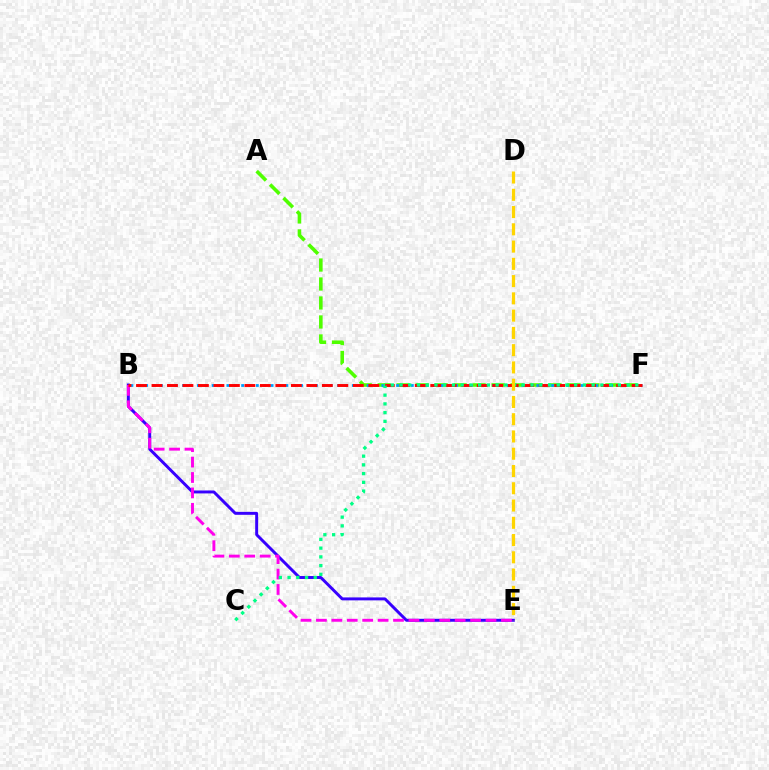{('A', 'F'): [{'color': '#4fff00', 'line_style': 'dashed', 'thickness': 2.58}], ('B', 'E'): [{'color': '#3700ff', 'line_style': 'solid', 'thickness': 2.12}, {'color': '#ff00ed', 'line_style': 'dashed', 'thickness': 2.09}], ('B', 'F'): [{'color': '#009eff', 'line_style': 'dotted', 'thickness': 2.01}, {'color': '#ff0000', 'line_style': 'dashed', 'thickness': 2.1}], ('C', 'F'): [{'color': '#00ff86', 'line_style': 'dotted', 'thickness': 2.37}], ('D', 'E'): [{'color': '#ffd500', 'line_style': 'dashed', 'thickness': 2.35}]}